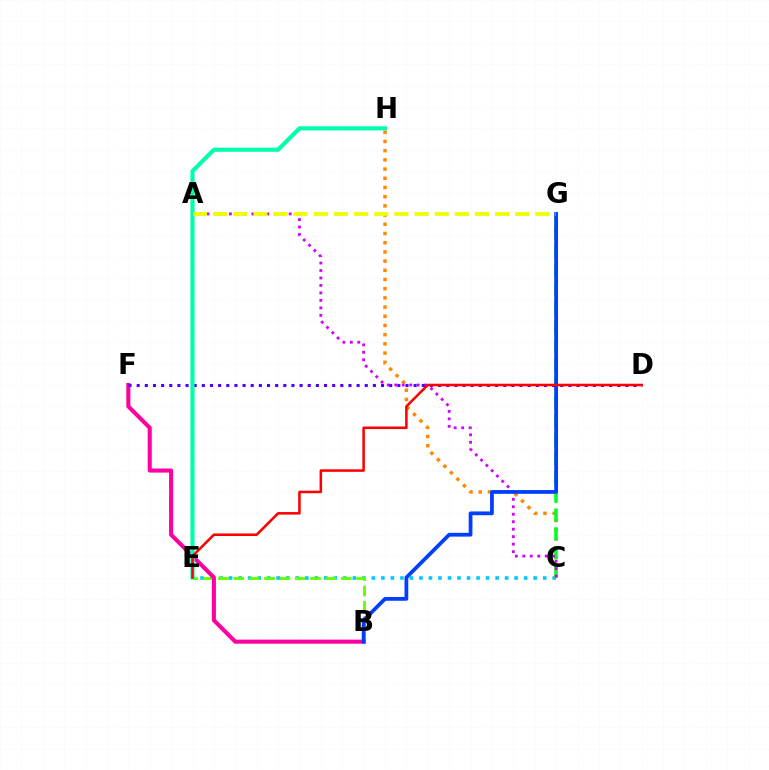{('C', 'E'): [{'color': '#00c7ff', 'line_style': 'dotted', 'thickness': 2.59}], ('C', 'H'): [{'color': '#ff8800', 'line_style': 'dotted', 'thickness': 2.5}], ('C', 'G'): [{'color': '#00ff27', 'line_style': 'dashed', 'thickness': 2.55}], ('A', 'C'): [{'color': '#d600ff', 'line_style': 'dotted', 'thickness': 2.03}], ('B', 'E'): [{'color': '#66ff00', 'line_style': 'dashed', 'thickness': 2.09}], ('B', 'F'): [{'color': '#ff00a0', 'line_style': 'solid', 'thickness': 2.93}], ('B', 'G'): [{'color': '#003fff', 'line_style': 'solid', 'thickness': 2.71}], ('D', 'F'): [{'color': '#4f00ff', 'line_style': 'dotted', 'thickness': 2.21}], ('E', 'H'): [{'color': '#00ffaf', 'line_style': 'solid', 'thickness': 2.98}], ('D', 'E'): [{'color': '#ff0000', 'line_style': 'solid', 'thickness': 1.83}], ('A', 'G'): [{'color': '#eeff00', 'line_style': 'dashed', 'thickness': 2.74}]}